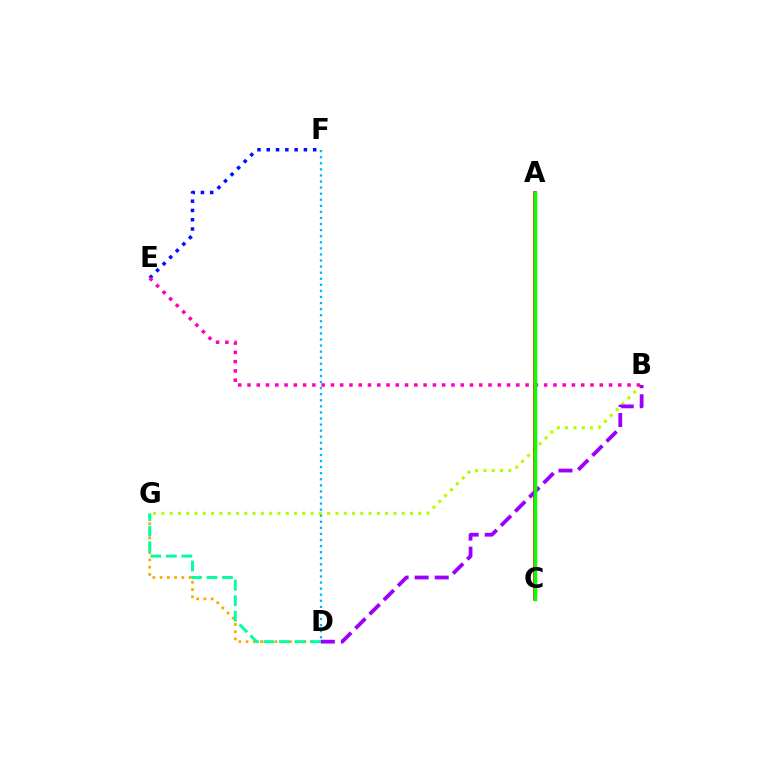{('B', 'G'): [{'color': '#b3ff00', 'line_style': 'dotted', 'thickness': 2.25}], ('A', 'C'): [{'color': '#ff0000', 'line_style': 'solid', 'thickness': 2.56}, {'color': '#08ff00', 'line_style': 'solid', 'thickness': 2.51}], ('E', 'F'): [{'color': '#0010ff', 'line_style': 'dotted', 'thickness': 2.52}], ('D', 'G'): [{'color': '#ffa500', 'line_style': 'dotted', 'thickness': 1.97}, {'color': '#00ff9d', 'line_style': 'dashed', 'thickness': 2.11}], ('B', 'E'): [{'color': '#ff00bd', 'line_style': 'dotted', 'thickness': 2.52}], ('B', 'D'): [{'color': '#9b00ff', 'line_style': 'dashed', 'thickness': 2.73}], ('D', 'F'): [{'color': '#00b5ff', 'line_style': 'dotted', 'thickness': 1.65}]}